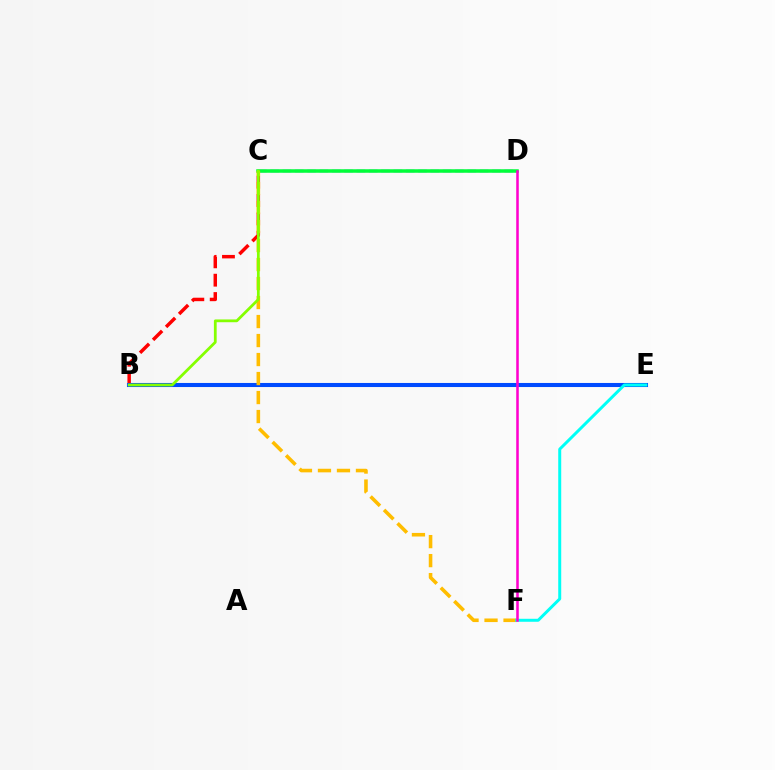{('B', 'C'): [{'color': '#ff0000', 'line_style': 'dashed', 'thickness': 2.49}, {'color': '#84ff00', 'line_style': 'solid', 'thickness': 1.99}], ('C', 'D'): [{'color': '#7200ff', 'line_style': 'dashed', 'thickness': 1.67}, {'color': '#00ff39', 'line_style': 'solid', 'thickness': 2.53}], ('B', 'E'): [{'color': '#004bff', 'line_style': 'solid', 'thickness': 2.93}], ('C', 'F'): [{'color': '#ffbd00', 'line_style': 'dashed', 'thickness': 2.58}], ('E', 'F'): [{'color': '#00fff6', 'line_style': 'solid', 'thickness': 2.15}], ('D', 'F'): [{'color': '#ff00cf', 'line_style': 'solid', 'thickness': 1.83}]}